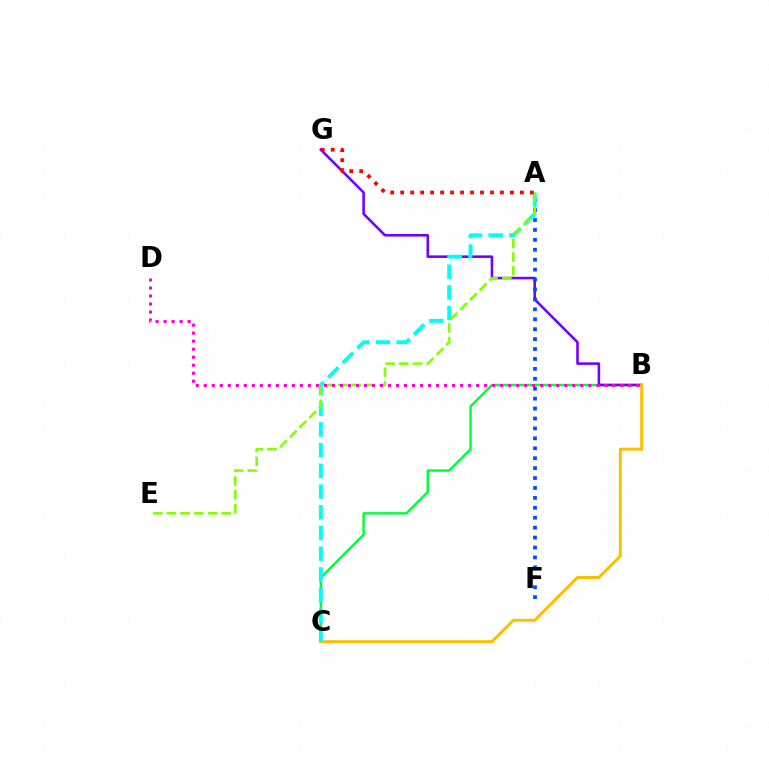{('B', 'C'): [{'color': '#00ff39', 'line_style': 'solid', 'thickness': 1.76}, {'color': '#ffbd00', 'line_style': 'solid', 'thickness': 2.12}], ('B', 'G'): [{'color': '#7200ff', 'line_style': 'solid', 'thickness': 1.85}], ('A', 'F'): [{'color': '#004bff', 'line_style': 'dotted', 'thickness': 2.7}], ('A', 'C'): [{'color': '#00fff6', 'line_style': 'dashed', 'thickness': 2.81}], ('A', 'E'): [{'color': '#84ff00', 'line_style': 'dashed', 'thickness': 1.87}], ('B', 'D'): [{'color': '#ff00cf', 'line_style': 'dotted', 'thickness': 2.18}], ('A', 'G'): [{'color': '#ff0000', 'line_style': 'dotted', 'thickness': 2.71}]}